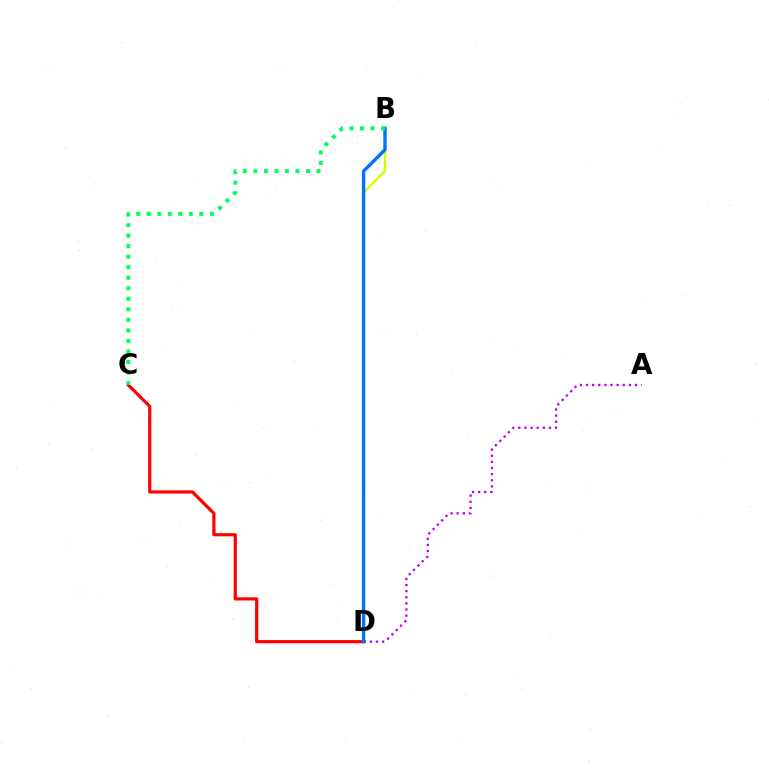{('A', 'D'): [{'color': '#b900ff', 'line_style': 'dotted', 'thickness': 1.66}], ('C', 'D'): [{'color': '#ff0000', 'line_style': 'solid', 'thickness': 2.29}], ('B', 'D'): [{'color': '#d1ff00', 'line_style': 'solid', 'thickness': 1.67}, {'color': '#0074ff', 'line_style': 'solid', 'thickness': 2.44}], ('B', 'C'): [{'color': '#00ff5c', 'line_style': 'dotted', 'thickness': 2.86}]}